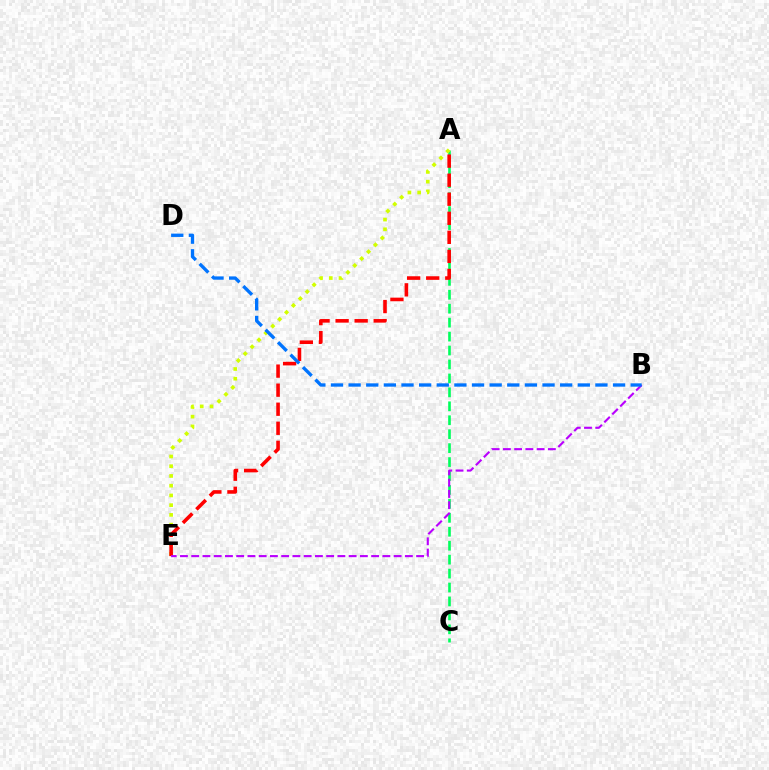{('A', 'C'): [{'color': '#00ff5c', 'line_style': 'dashed', 'thickness': 1.89}], ('A', 'E'): [{'color': '#d1ff00', 'line_style': 'dotted', 'thickness': 2.65}, {'color': '#ff0000', 'line_style': 'dashed', 'thickness': 2.59}], ('B', 'E'): [{'color': '#b900ff', 'line_style': 'dashed', 'thickness': 1.53}], ('B', 'D'): [{'color': '#0074ff', 'line_style': 'dashed', 'thickness': 2.39}]}